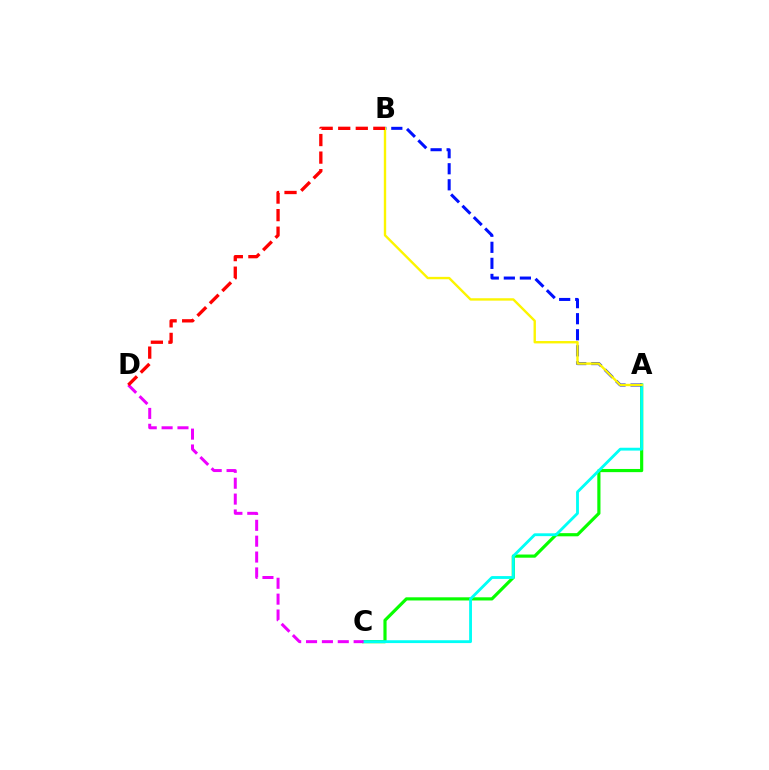{('A', 'C'): [{'color': '#08ff00', 'line_style': 'solid', 'thickness': 2.28}, {'color': '#00fff6', 'line_style': 'solid', 'thickness': 2.04}], ('C', 'D'): [{'color': '#ee00ff', 'line_style': 'dashed', 'thickness': 2.16}], ('A', 'B'): [{'color': '#0010ff', 'line_style': 'dashed', 'thickness': 2.18}, {'color': '#fcf500', 'line_style': 'solid', 'thickness': 1.72}], ('B', 'D'): [{'color': '#ff0000', 'line_style': 'dashed', 'thickness': 2.38}]}